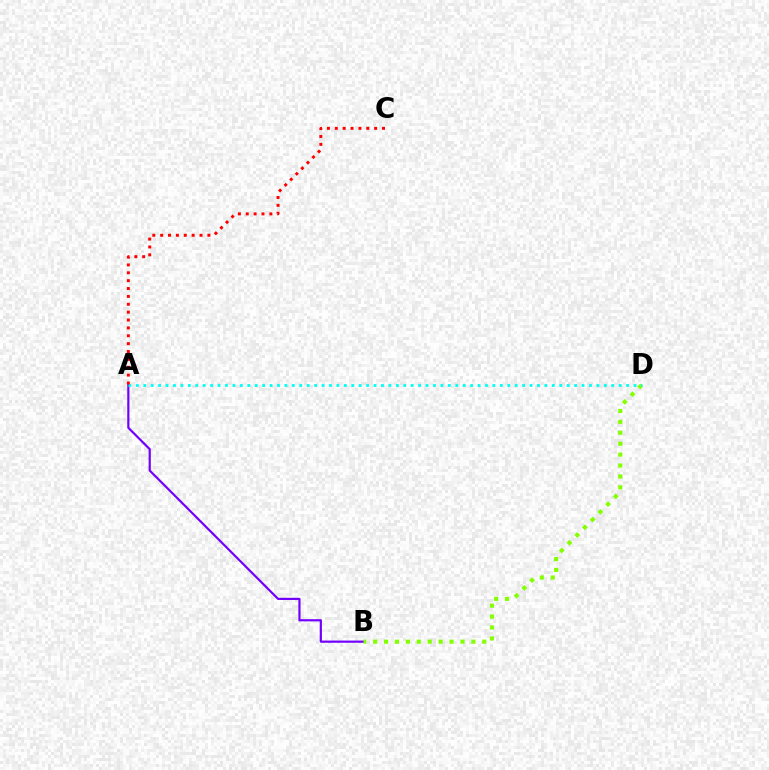{('A', 'B'): [{'color': '#7200ff', 'line_style': 'solid', 'thickness': 1.58}], ('B', 'D'): [{'color': '#84ff00', 'line_style': 'dotted', 'thickness': 2.97}], ('A', 'D'): [{'color': '#00fff6', 'line_style': 'dotted', 'thickness': 2.02}], ('A', 'C'): [{'color': '#ff0000', 'line_style': 'dotted', 'thickness': 2.14}]}